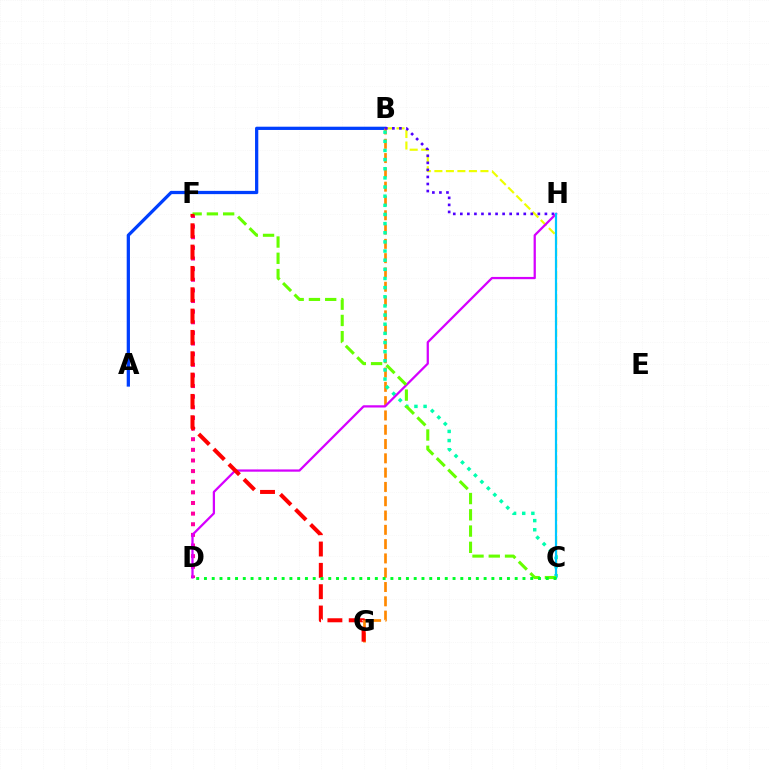{('A', 'B'): [{'color': '#003fff', 'line_style': 'solid', 'thickness': 2.34}], ('B', 'C'): [{'color': '#eeff00', 'line_style': 'dashed', 'thickness': 1.56}, {'color': '#00ffaf', 'line_style': 'dotted', 'thickness': 2.48}], ('B', 'G'): [{'color': '#ff8800', 'line_style': 'dashed', 'thickness': 1.94}], ('B', 'H'): [{'color': '#4f00ff', 'line_style': 'dotted', 'thickness': 1.92}], ('D', 'F'): [{'color': '#ff00a0', 'line_style': 'dotted', 'thickness': 2.89}], ('D', 'H'): [{'color': '#d600ff', 'line_style': 'solid', 'thickness': 1.63}], ('C', 'H'): [{'color': '#00c7ff', 'line_style': 'solid', 'thickness': 1.58}], ('C', 'F'): [{'color': '#66ff00', 'line_style': 'dashed', 'thickness': 2.21}], ('F', 'G'): [{'color': '#ff0000', 'line_style': 'dashed', 'thickness': 2.9}], ('C', 'D'): [{'color': '#00ff27', 'line_style': 'dotted', 'thickness': 2.11}]}